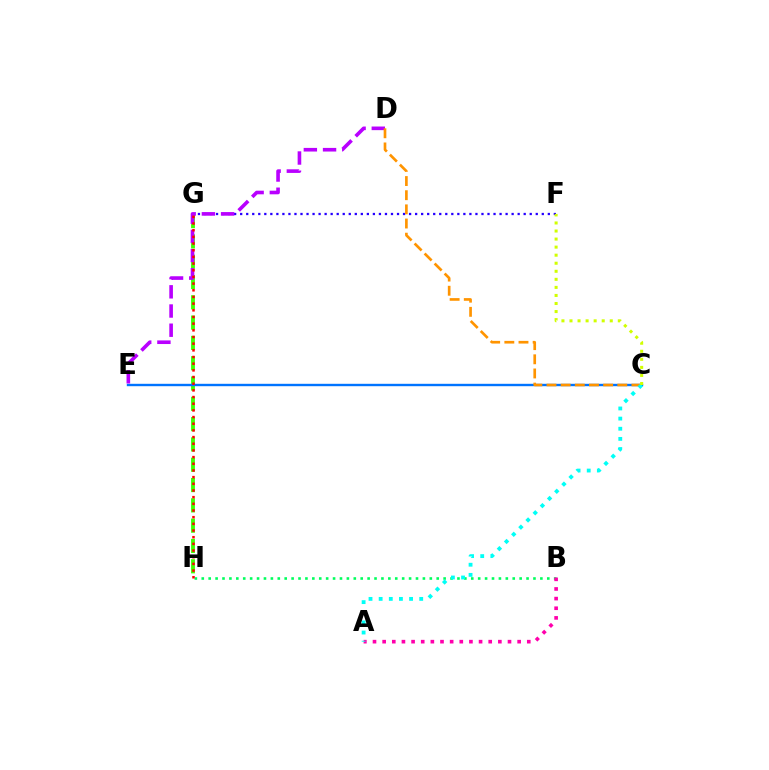{('G', 'H'): [{'color': '#3dff00', 'line_style': 'dashed', 'thickness': 2.76}, {'color': '#ff0000', 'line_style': 'dotted', 'thickness': 1.81}], ('C', 'E'): [{'color': '#0074ff', 'line_style': 'solid', 'thickness': 1.72}], ('F', 'G'): [{'color': '#2500ff', 'line_style': 'dotted', 'thickness': 1.64}], ('B', 'H'): [{'color': '#00ff5c', 'line_style': 'dotted', 'thickness': 1.88}], ('D', 'E'): [{'color': '#b900ff', 'line_style': 'dashed', 'thickness': 2.61}], ('C', 'D'): [{'color': '#ff9400', 'line_style': 'dashed', 'thickness': 1.92}], ('A', 'B'): [{'color': '#ff00ac', 'line_style': 'dotted', 'thickness': 2.62}], ('A', 'C'): [{'color': '#00fff6', 'line_style': 'dotted', 'thickness': 2.75}], ('C', 'F'): [{'color': '#d1ff00', 'line_style': 'dotted', 'thickness': 2.19}]}